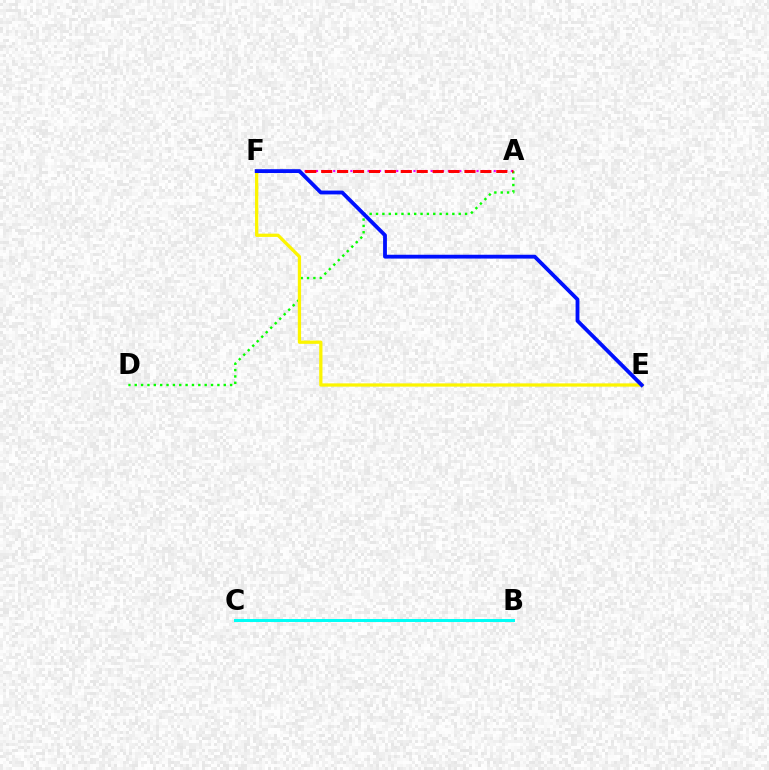{('A', 'D'): [{'color': '#08ff00', 'line_style': 'dotted', 'thickness': 1.73}], ('E', 'F'): [{'color': '#fcf500', 'line_style': 'solid', 'thickness': 2.35}, {'color': '#0010ff', 'line_style': 'solid', 'thickness': 2.75}], ('A', 'F'): [{'color': '#ee00ff', 'line_style': 'dotted', 'thickness': 1.56}, {'color': '#ff0000', 'line_style': 'dashed', 'thickness': 2.16}], ('B', 'C'): [{'color': '#00fff6', 'line_style': 'solid', 'thickness': 2.15}]}